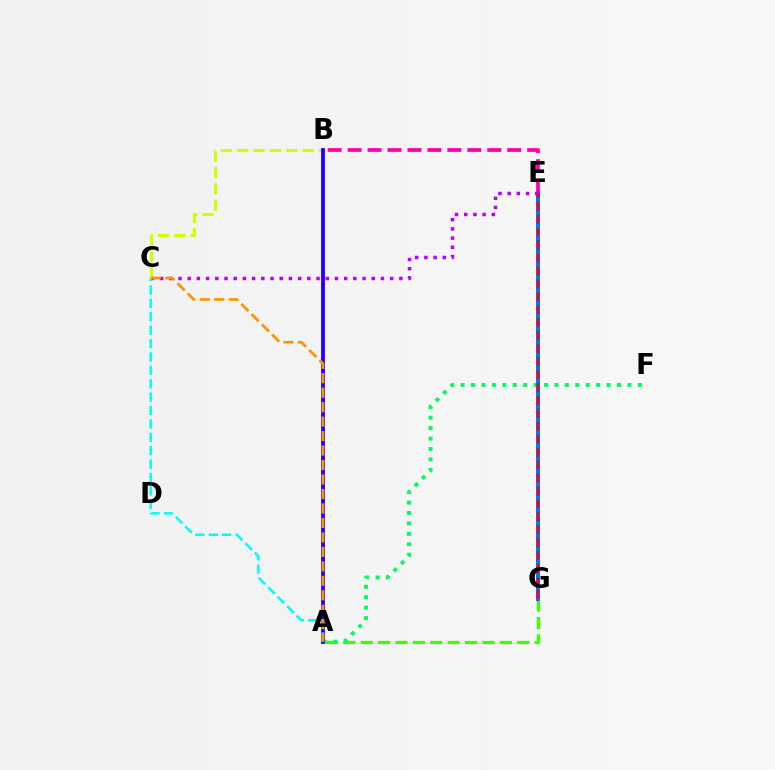{('A', 'G'): [{'color': '#3dff00', 'line_style': 'dashed', 'thickness': 2.36}], ('A', 'F'): [{'color': '#00ff5c', 'line_style': 'dotted', 'thickness': 2.83}], ('E', 'G'): [{'color': '#0074ff', 'line_style': 'solid', 'thickness': 2.88}, {'color': '#ff0000', 'line_style': 'dashed', 'thickness': 1.76}], ('B', 'E'): [{'color': '#ff00ac', 'line_style': 'dashed', 'thickness': 2.71}], ('C', 'E'): [{'color': '#b900ff', 'line_style': 'dotted', 'thickness': 2.5}], ('B', 'C'): [{'color': '#d1ff00', 'line_style': 'dashed', 'thickness': 2.23}], ('A', 'B'): [{'color': '#2500ff', 'line_style': 'solid', 'thickness': 2.74}], ('A', 'C'): [{'color': '#00fff6', 'line_style': 'dashed', 'thickness': 1.82}, {'color': '#ff9400', 'line_style': 'dashed', 'thickness': 1.97}]}